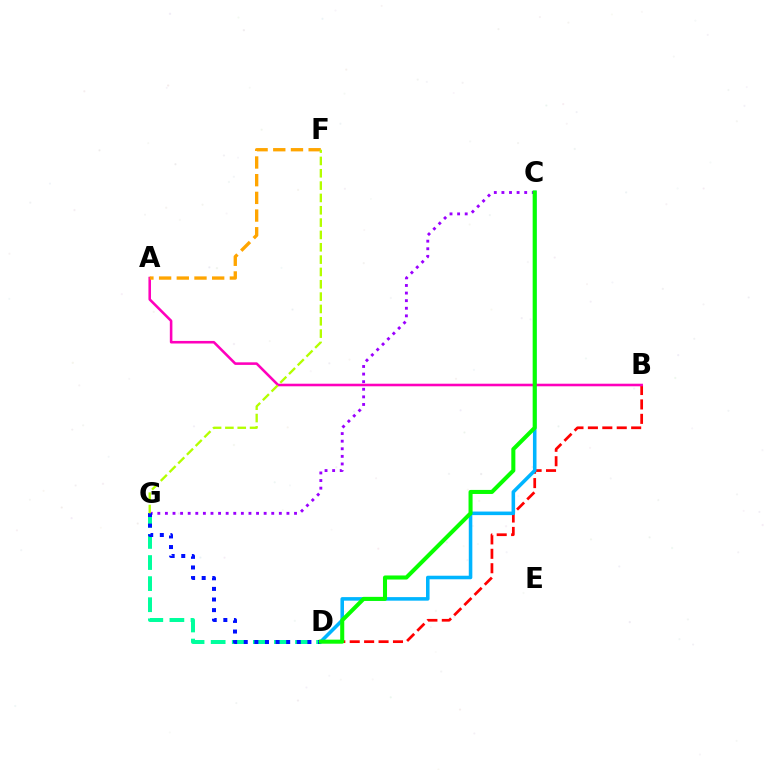{('D', 'G'): [{'color': '#00ff9d', 'line_style': 'dashed', 'thickness': 2.86}, {'color': '#0010ff', 'line_style': 'dotted', 'thickness': 2.88}], ('C', 'G'): [{'color': '#9b00ff', 'line_style': 'dotted', 'thickness': 2.06}], ('B', 'D'): [{'color': '#ff0000', 'line_style': 'dashed', 'thickness': 1.96}], ('C', 'D'): [{'color': '#00b5ff', 'line_style': 'solid', 'thickness': 2.56}, {'color': '#08ff00', 'line_style': 'solid', 'thickness': 2.92}], ('A', 'B'): [{'color': '#ff00bd', 'line_style': 'solid', 'thickness': 1.85}], ('A', 'F'): [{'color': '#ffa500', 'line_style': 'dashed', 'thickness': 2.4}], ('F', 'G'): [{'color': '#b3ff00', 'line_style': 'dashed', 'thickness': 1.68}]}